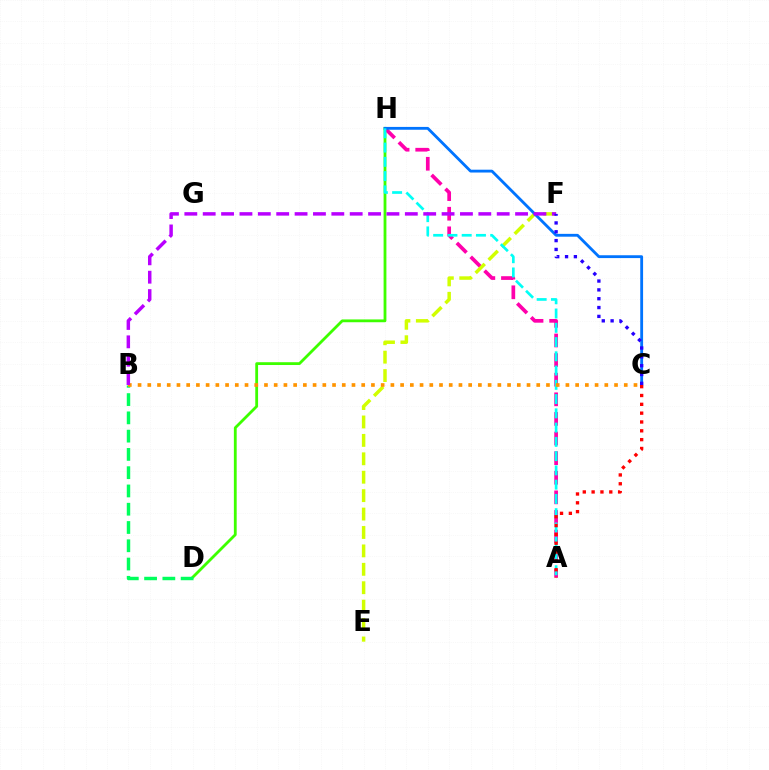{('D', 'H'): [{'color': '#3dff00', 'line_style': 'solid', 'thickness': 2.02}], ('A', 'H'): [{'color': '#ff00ac', 'line_style': 'dashed', 'thickness': 2.66}, {'color': '#00fff6', 'line_style': 'dashed', 'thickness': 1.94}], ('E', 'F'): [{'color': '#d1ff00', 'line_style': 'dashed', 'thickness': 2.5}], ('C', 'H'): [{'color': '#0074ff', 'line_style': 'solid', 'thickness': 2.04}], ('B', 'D'): [{'color': '#00ff5c', 'line_style': 'dashed', 'thickness': 2.48}], ('B', 'C'): [{'color': '#ff9400', 'line_style': 'dotted', 'thickness': 2.64}], ('B', 'F'): [{'color': '#b900ff', 'line_style': 'dashed', 'thickness': 2.5}], ('A', 'C'): [{'color': '#ff0000', 'line_style': 'dotted', 'thickness': 2.4}], ('C', 'F'): [{'color': '#2500ff', 'line_style': 'dotted', 'thickness': 2.4}]}